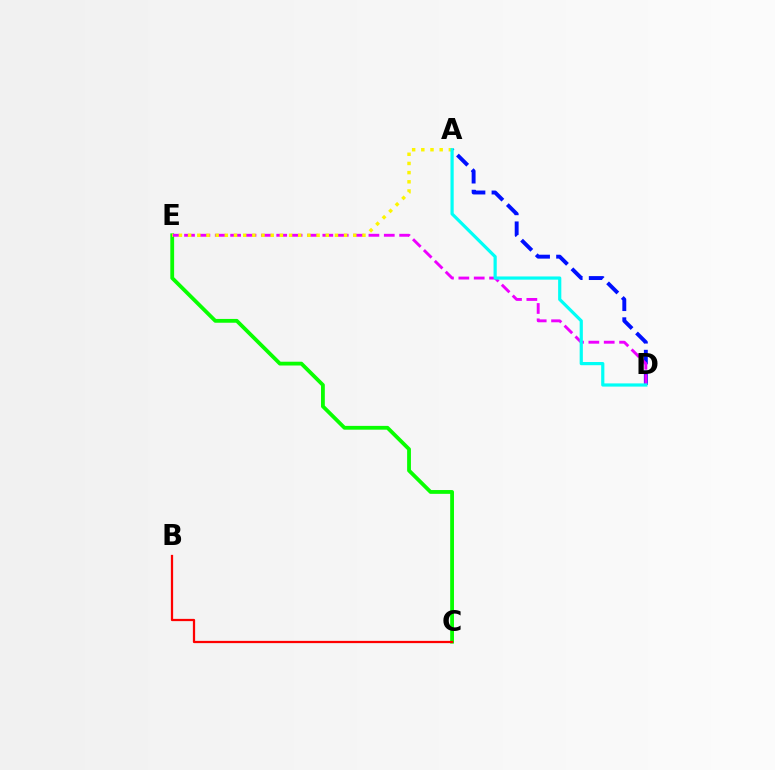{('A', 'D'): [{'color': '#0010ff', 'line_style': 'dashed', 'thickness': 2.82}, {'color': '#00fff6', 'line_style': 'solid', 'thickness': 2.3}], ('C', 'E'): [{'color': '#08ff00', 'line_style': 'solid', 'thickness': 2.74}], ('D', 'E'): [{'color': '#ee00ff', 'line_style': 'dashed', 'thickness': 2.09}], ('A', 'E'): [{'color': '#fcf500', 'line_style': 'dotted', 'thickness': 2.49}], ('B', 'C'): [{'color': '#ff0000', 'line_style': 'solid', 'thickness': 1.62}]}